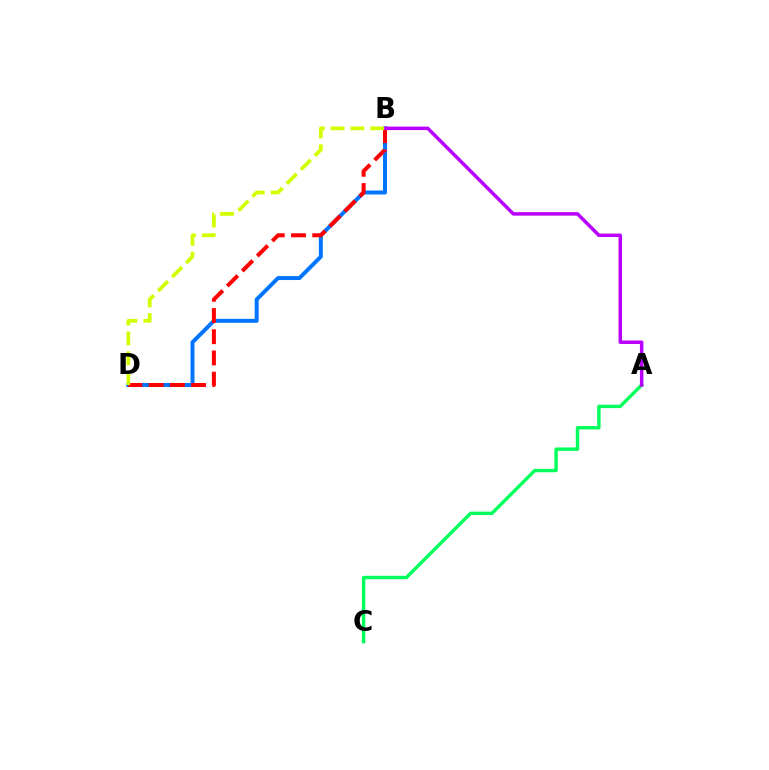{('B', 'D'): [{'color': '#0074ff', 'line_style': 'solid', 'thickness': 2.84}, {'color': '#ff0000', 'line_style': 'dashed', 'thickness': 2.88}, {'color': '#d1ff00', 'line_style': 'dashed', 'thickness': 2.69}], ('A', 'C'): [{'color': '#00ff5c', 'line_style': 'solid', 'thickness': 2.45}], ('A', 'B'): [{'color': '#b900ff', 'line_style': 'solid', 'thickness': 2.51}]}